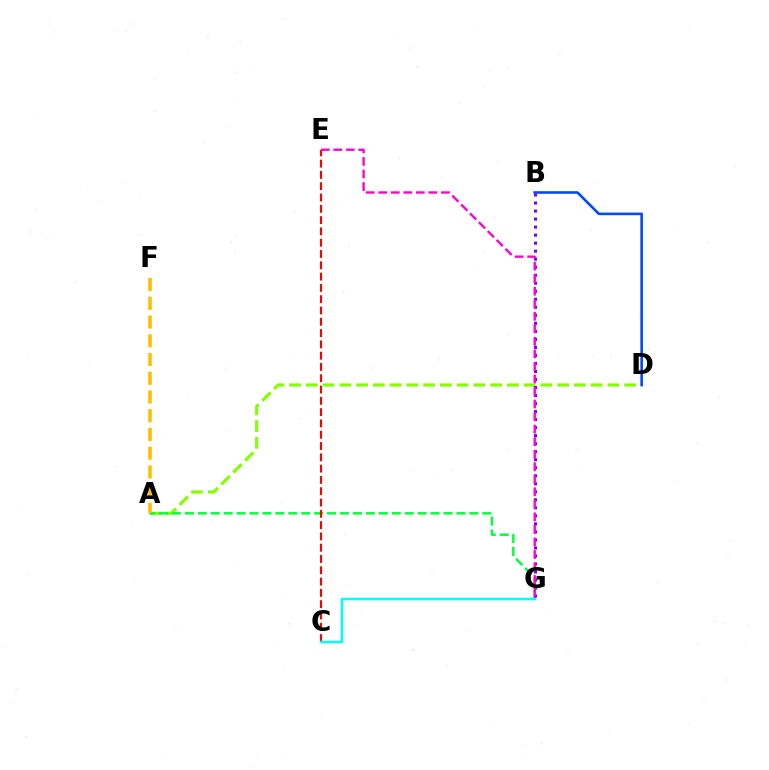{('A', 'D'): [{'color': '#84ff00', 'line_style': 'dashed', 'thickness': 2.28}], ('B', 'D'): [{'color': '#004bff', 'line_style': 'solid', 'thickness': 1.89}], ('A', 'G'): [{'color': '#00ff39', 'line_style': 'dashed', 'thickness': 1.76}], ('A', 'F'): [{'color': '#ffbd00', 'line_style': 'dashed', 'thickness': 2.55}], ('C', 'E'): [{'color': '#ff0000', 'line_style': 'dashed', 'thickness': 1.53}], ('C', 'G'): [{'color': '#00fff6', 'line_style': 'solid', 'thickness': 1.79}], ('B', 'G'): [{'color': '#7200ff', 'line_style': 'dotted', 'thickness': 2.18}], ('E', 'G'): [{'color': '#ff00cf', 'line_style': 'dashed', 'thickness': 1.7}]}